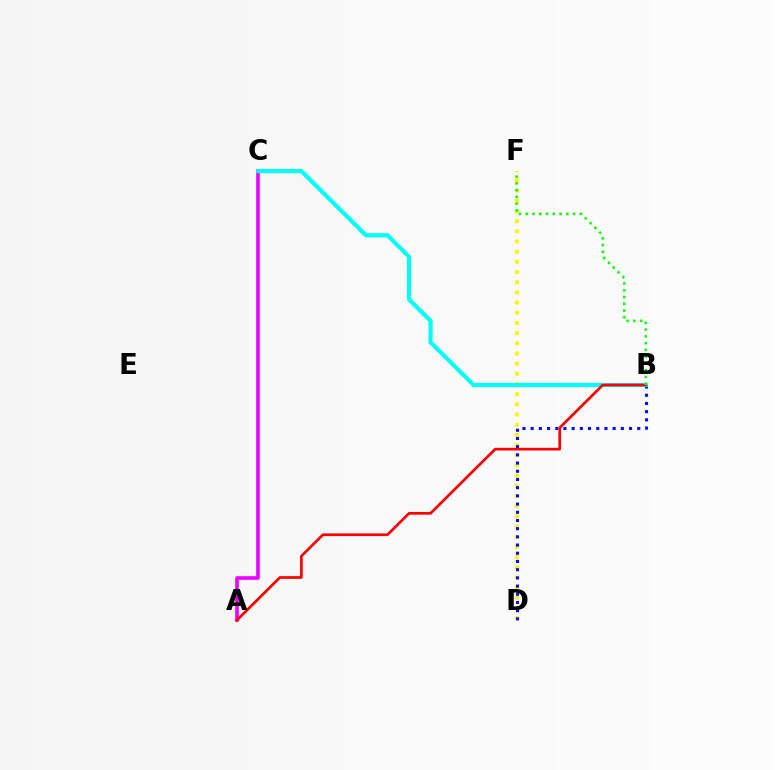{('A', 'C'): [{'color': '#ee00ff', 'line_style': 'solid', 'thickness': 2.6}], ('D', 'F'): [{'color': '#fcf500', 'line_style': 'dotted', 'thickness': 2.77}], ('B', 'D'): [{'color': '#0010ff', 'line_style': 'dotted', 'thickness': 2.23}], ('B', 'C'): [{'color': '#00fff6', 'line_style': 'solid', 'thickness': 2.97}], ('A', 'B'): [{'color': '#ff0000', 'line_style': 'solid', 'thickness': 1.94}], ('B', 'F'): [{'color': '#08ff00', 'line_style': 'dotted', 'thickness': 1.84}]}